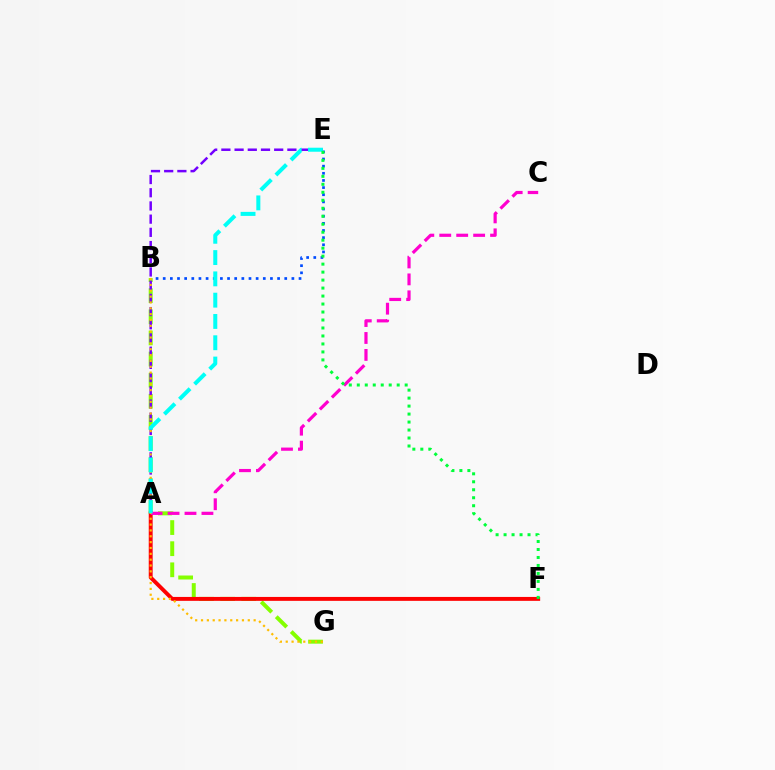{('B', 'E'): [{'color': '#004bff', 'line_style': 'dotted', 'thickness': 1.94}], ('B', 'G'): [{'color': '#84ff00', 'line_style': 'dashed', 'thickness': 2.87}, {'color': '#ffbd00', 'line_style': 'dotted', 'thickness': 1.59}], ('A', 'F'): [{'color': '#ff0000', 'line_style': 'solid', 'thickness': 2.81}], ('A', 'C'): [{'color': '#ff00cf', 'line_style': 'dashed', 'thickness': 2.3}], ('A', 'E'): [{'color': '#7200ff', 'line_style': 'dashed', 'thickness': 1.79}, {'color': '#00fff6', 'line_style': 'dashed', 'thickness': 2.89}], ('E', 'F'): [{'color': '#00ff39', 'line_style': 'dotted', 'thickness': 2.17}]}